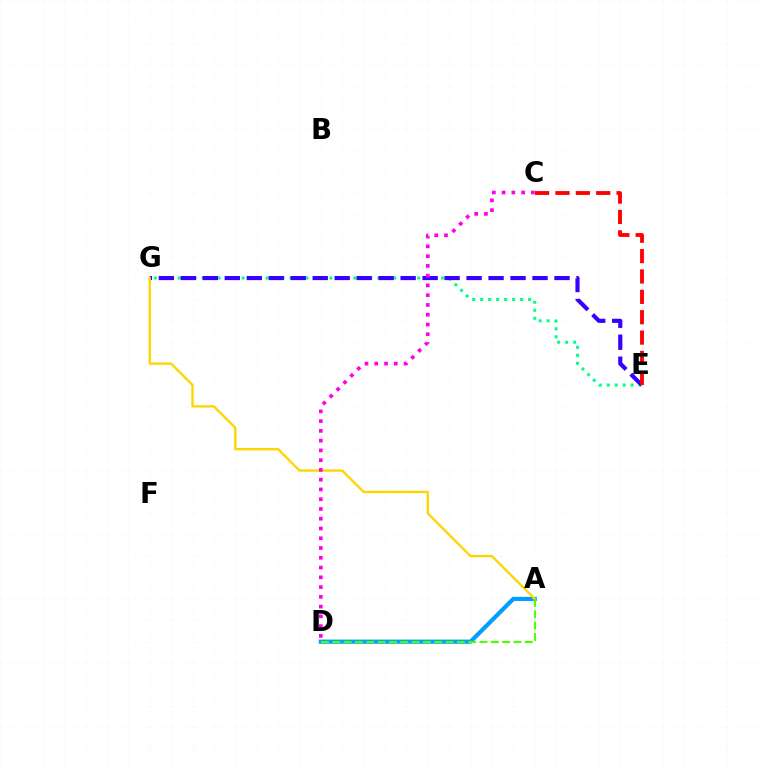{('A', 'D'): [{'color': '#009eff', 'line_style': 'solid', 'thickness': 3.0}, {'color': '#4fff00', 'line_style': 'dashed', 'thickness': 1.54}], ('E', 'G'): [{'color': '#00ff86', 'line_style': 'dotted', 'thickness': 2.17}, {'color': '#3700ff', 'line_style': 'dashed', 'thickness': 2.99}], ('A', 'G'): [{'color': '#ffd500', 'line_style': 'solid', 'thickness': 1.68}], ('C', 'E'): [{'color': '#ff0000', 'line_style': 'dashed', 'thickness': 2.77}], ('C', 'D'): [{'color': '#ff00ed', 'line_style': 'dotted', 'thickness': 2.65}]}